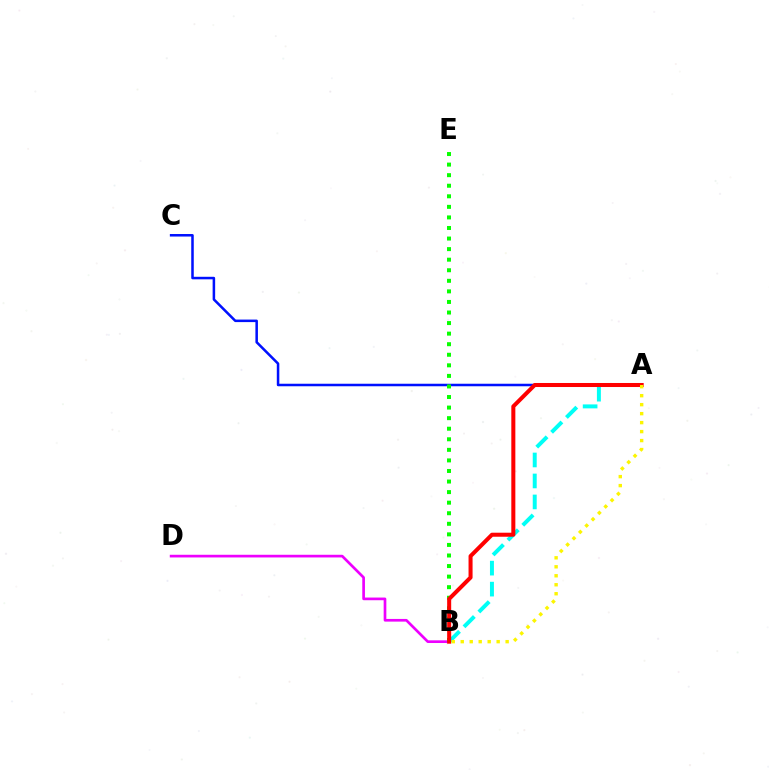{('B', 'D'): [{'color': '#ee00ff', 'line_style': 'solid', 'thickness': 1.93}], ('A', 'C'): [{'color': '#0010ff', 'line_style': 'solid', 'thickness': 1.82}], ('B', 'E'): [{'color': '#08ff00', 'line_style': 'dotted', 'thickness': 2.87}], ('A', 'B'): [{'color': '#00fff6', 'line_style': 'dashed', 'thickness': 2.85}, {'color': '#ff0000', 'line_style': 'solid', 'thickness': 2.9}, {'color': '#fcf500', 'line_style': 'dotted', 'thickness': 2.44}]}